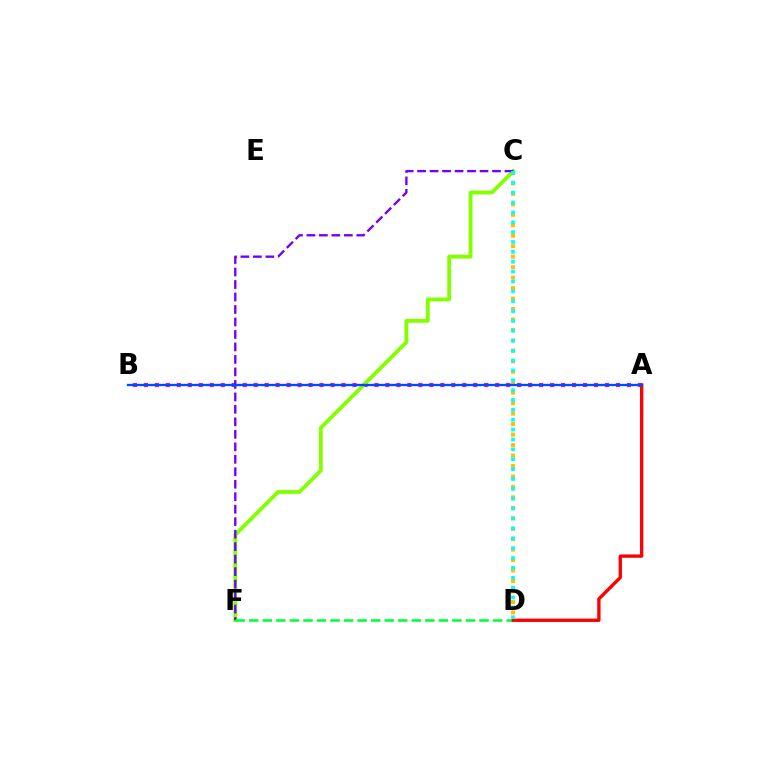{('A', 'B'): [{'color': '#ff00cf', 'line_style': 'dotted', 'thickness': 2.98}, {'color': '#004bff', 'line_style': 'solid', 'thickness': 1.67}], ('C', 'F'): [{'color': '#84ff00', 'line_style': 'solid', 'thickness': 2.77}, {'color': '#7200ff', 'line_style': 'dashed', 'thickness': 1.7}], ('D', 'F'): [{'color': '#00ff39', 'line_style': 'dashed', 'thickness': 1.84}], ('C', 'D'): [{'color': '#ffbd00', 'line_style': 'dotted', 'thickness': 2.84}, {'color': '#00fff6', 'line_style': 'dotted', 'thickness': 2.68}], ('A', 'D'): [{'color': '#ff0000', 'line_style': 'solid', 'thickness': 2.41}]}